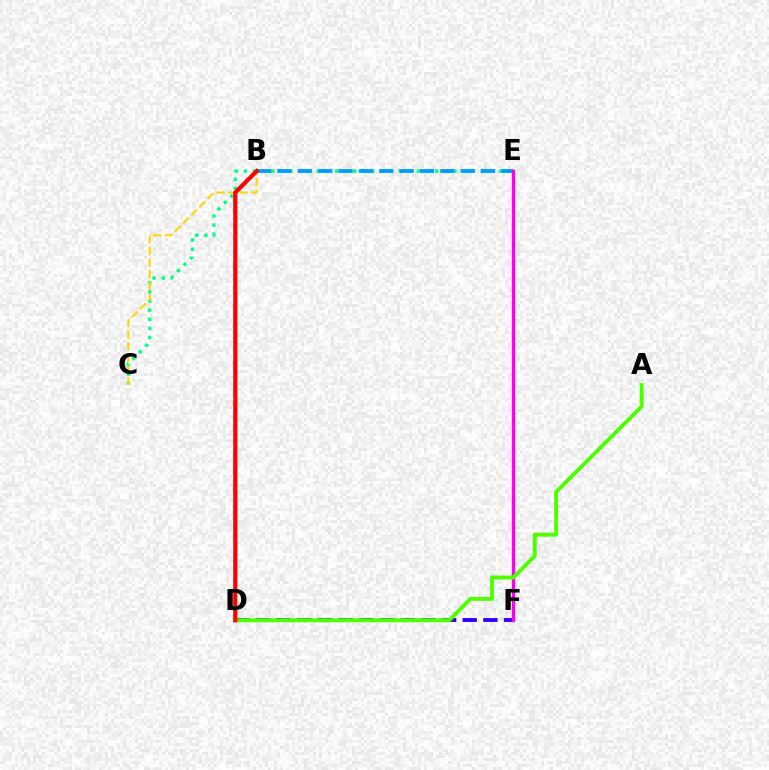{('D', 'F'): [{'color': '#3700ff', 'line_style': 'dashed', 'thickness': 2.81}], ('C', 'E'): [{'color': '#00ff86', 'line_style': 'dotted', 'thickness': 2.48}], ('B', 'E'): [{'color': '#009eff', 'line_style': 'dashed', 'thickness': 2.77}], ('E', 'F'): [{'color': '#ff00ed', 'line_style': 'solid', 'thickness': 2.47}], ('A', 'D'): [{'color': '#4fff00', 'line_style': 'solid', 'thickness': 2.82}], ('B', 'C'): [{'color': '#ffd500', 'line_style': 'dashed', 'thickness': 1.57}], ('B', 'D'): [{'color': '#ff0000', 'line_style': 'solid', 'thickness': 2.99}]}